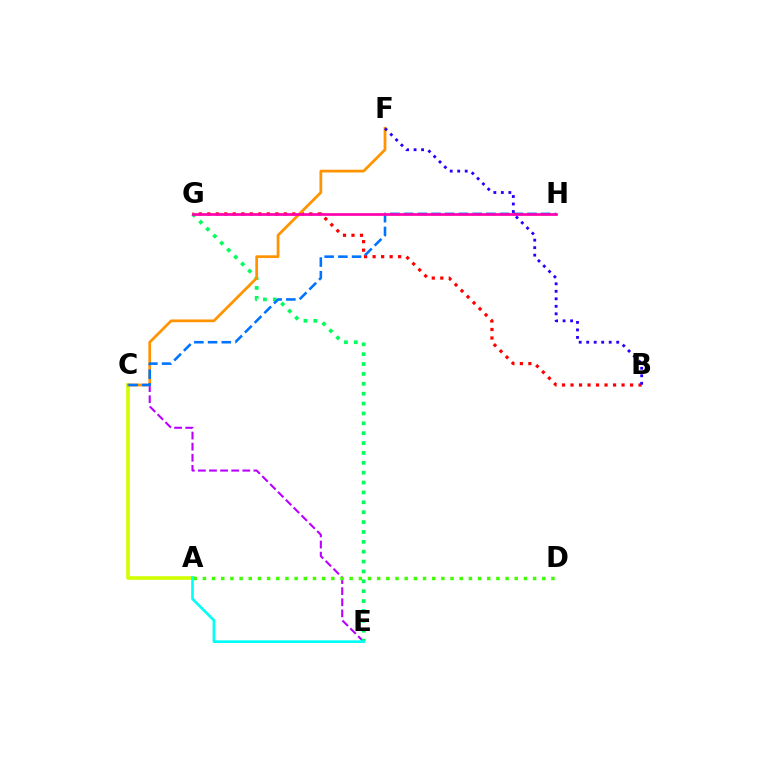{('C', 'E'): [{'color': '#b900ff', 'line_style': 'dashed', 'thickness': 1.51}], ('A', 'C'): [{'color': '#d1ff00', 'line_style': 'solid', 'thickness': 2.6}], ('E', 'G'): [{'color': '#00ff5c', 'line_style': 'dotted', 'thickness': 2.68}], ('B', 'G'): [{'color': '#ff0000', 'line_style': 'dotted', 'thickness': 2.31}], ('C', 'F'): [{'color': '#ff9400', 'line_style': 'solid', 'thickness': 1.98}], ('A', 'D'): [{'color': '#3dff00', 'line_style': 'dotted', 'thickness': 2.49}], ('A', 'E'): [{'color': '#00fff6', 'line_style': 'solid', 'thickness': 1.91}], ('C', 'H'): [{'color': '#0074ff', 'line_style': 'dashed', 'thickness': 1.86}], ('G', 'H'): [{'color': '#ff00ac', 'line_style': 'solid', 'thickness': 1.95}], ('B', 'F'): [{'color': '#2500ff', 'line_style': 'dotted', 'thickness': 2.04}]}